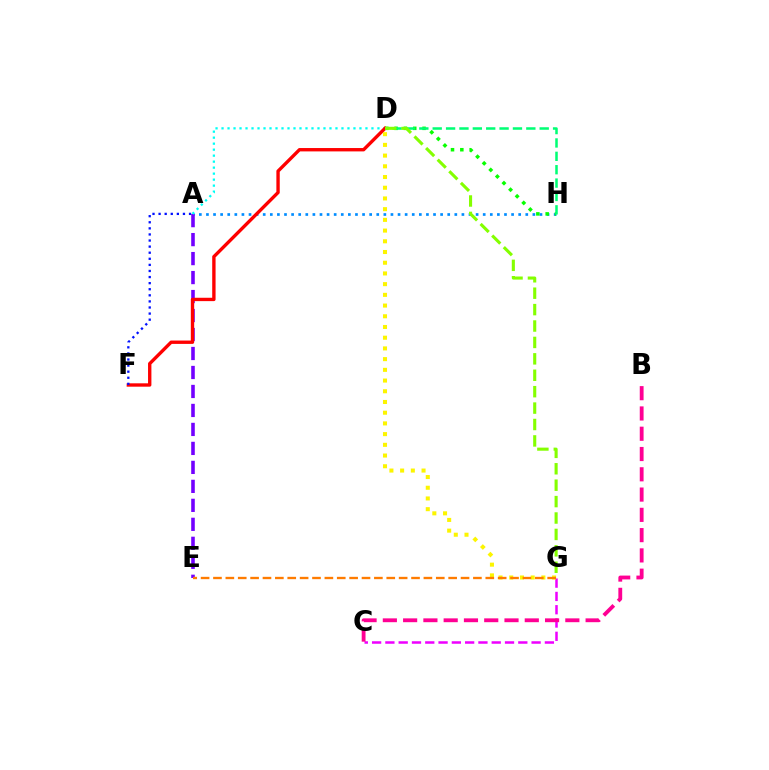{('A', 'H'): [{'color': '#008cff', 'line_style': 'dotted', 'thickness': 1.93}], ('D', 'H'): [{'color': '#08ff00', 'line_style': 'dotted', 'thickness': 2.53}, {'color': '#00ff74', 'line_style': 'dashed', 'thickness': 1.82}], ('A', 'E'): [{'color': '#7200ff', 'line_style': 'dashed', 'thickness': 2.58}], ('C', 'G'): [{'color': '#ee00ff', 'line_style': 'dashed', 'thickness': 1.81}], ('A', 'D'): [{'color': '#00fff6', 'line_style': 'dotted', 'thickness': 1.63}], ('D', 'F'): [{'color': '#ff0000', 'line_style': 'solid', 'thickness': 2.42}], ('B', 'C'): [{'color': '#ff0094', 'line_style': 'dashed', 'thickness': 2.75}], ('D', 'G'): [{'color': '#fcf500', 'line_style': 'dotted', 'thickness': 2.91}, {'color': '#84ff00', 'line_style': 'dashed', 'thickness': 2.23}], ('E', 'G'): [{'color': '#ff7c00', 'line_style': 'dashed', 'thickness': 1.68}], ('A', 'F'): [{'color': '#0010ff', 'line_style': 'dotted', 'thickness': 1.65}]}